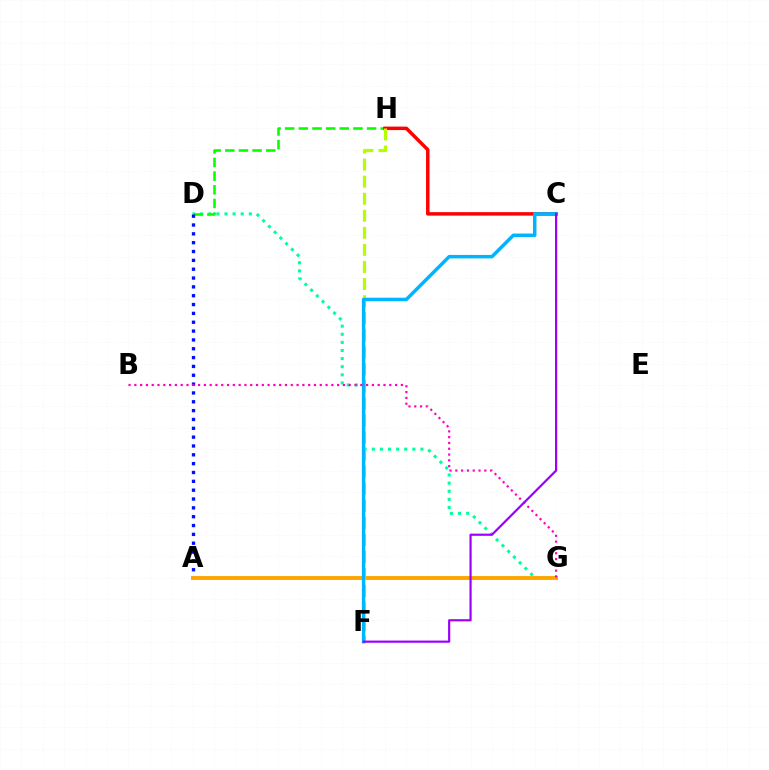{('D', 'G'): [{'color': '#00ff9d', 'line_style': 'dotted', 'thickness': 2.2}], ('D', 'H'): [{'color': '#08ff00', 'line_style': 'dashed', 'thickness': 1.85}], ('A', 'D'): [{'color': '#0010ff', 'line_style': 'dotted', 'thickness': 2.4}], ('A', 'G'): [{'color': '#ffa500', 'line_style': 'solid', 'thickness': 2.8}], ('C', 'H'): [{'color': '#ff0000', 'line_style': 'solid', 'thickness': 2.5}], ('F', 'H'): [{'color': '#b3ff00', 'line_style': 'dashed', 'thickness': 2.32}], ('C', 'F'): [{'color': '#00b5ff', 'line_style': 'solid', 'thickness': 2.5}, {'color': '#9b00ff', 'line_style': 'solid', 'thickness': 1.58}], ('B', 'G'): [{'color': '#ff00bd', 'line_style': 'dotted', 'thickness': 1.57}]}